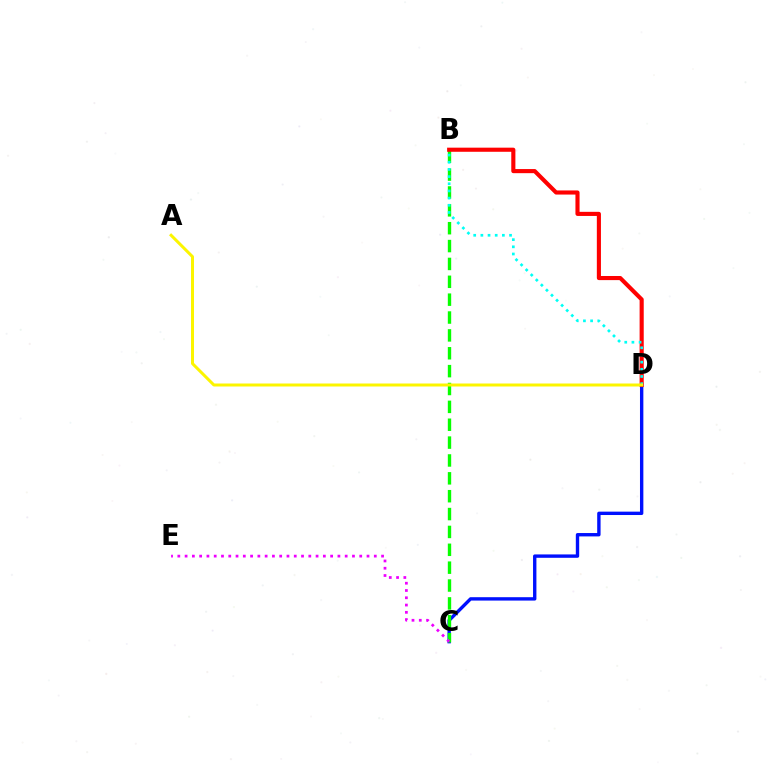{('C', 'D'): [{'color': '#0010ff', 'line_style': 'solid', 'thickness': 2.43}], ('B', 'C'): [{'color': '#08ff00', 'line_style': 'dashed', 'thickness': 2.43}], ('B', 'D'): [{'color': '#ff0000', 'line_style': 'solid', 'thickness': 2.96}, {'color': '#00fff6', 'line_style': 'dotted', 'thickness': 1.95}], ('A', 'D'): [{'color': '#fcf500', 'line_style': 'solid', 'thickness': 2.15}], ('C', 'E'): [{'color': '#ee00ff', 'line_style': 'dotted', 'thickness': 1.98}]}